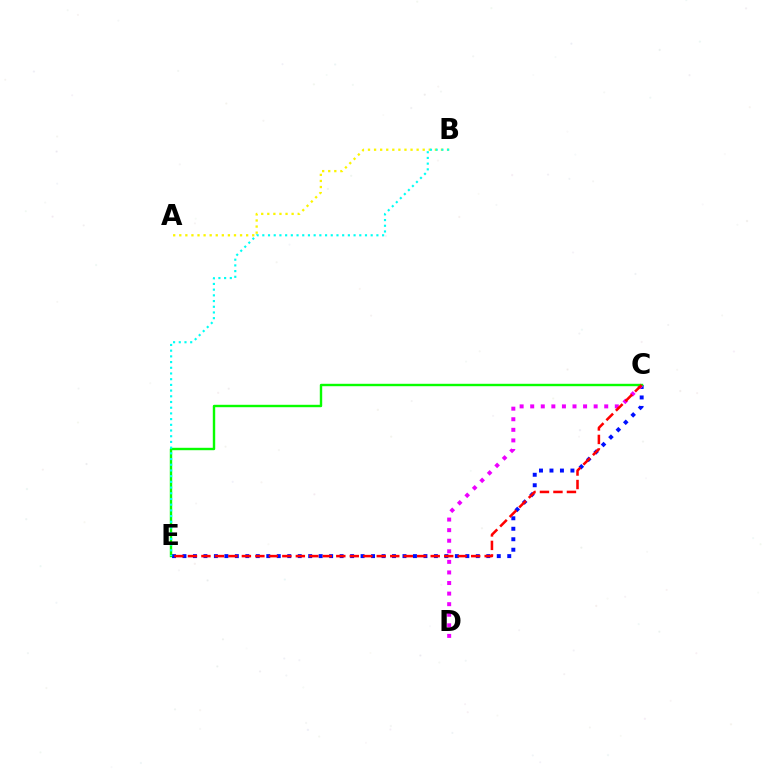{('C', 'E'): [{'color': '#0010ff', 'line_style': 'dotted', 'thickness': 2.85}, {'color': '#08ff00', 'line_style': 'solid', 'thickness': 1.73}, {'color': '#ff0000', 'line_style': 'dashed', 'thickness': 1.83}], ('C', 'D'): [{'color': '#ee00ff', 'line_style': 'dotted', 'thickness': 2.87}], ('A', 'B'): [{'color': '#fcf500', 'line_style': 'dotted', 'thickness': 1.65}], ('B', 'E'): [{'color': '#00fff6', 'line_style': 'dotted', 'thickness': 1.55}]}